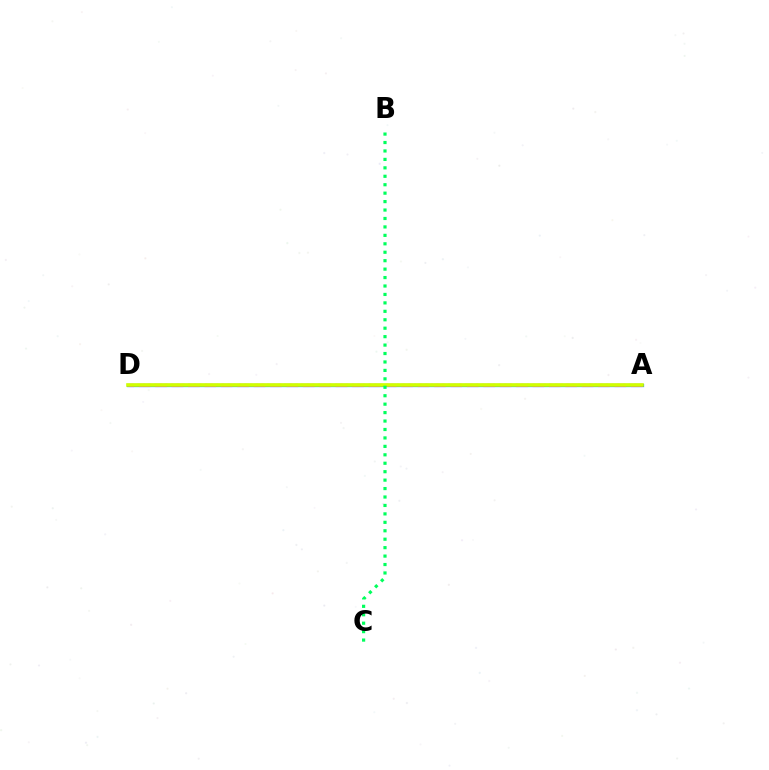{('A', 'D'): [{'color': '#0074ff', 'line_style': 'solid', 'thickness': 2.32}, {'color': '#b900ff', 'line_style': 'dashed', 'thickness': 2.23}, {'color': '#ff0000', 'line_style': 'dotted', 'thickness': 1.53}, {'color': '#d1ff00', 'line_style': 'solid', 'thickness': 2.6}], ('B', 'C'): [{'color': '#00ff5c', 'line_style': 'dotted', 'thickness': 2.29}]}